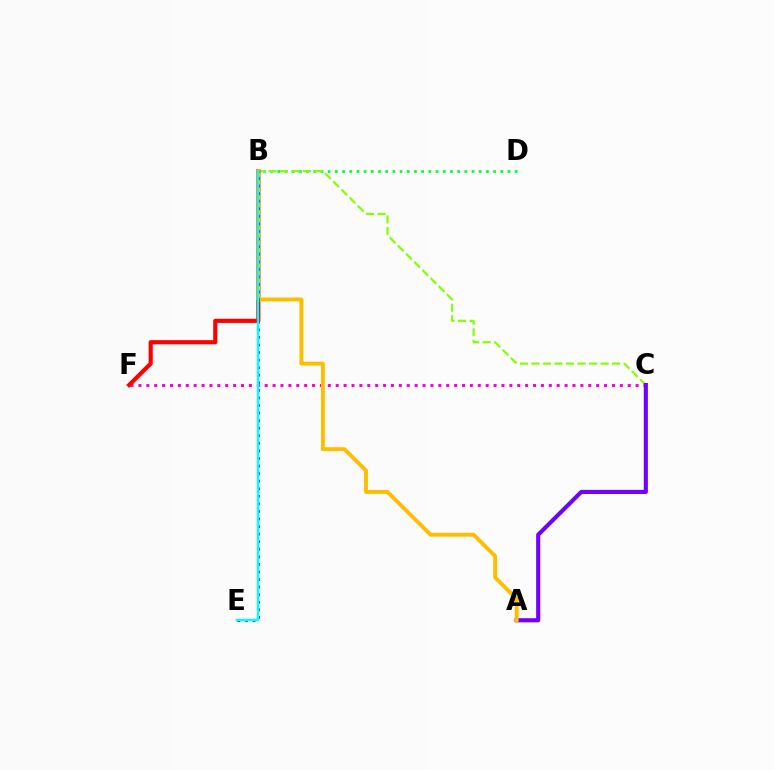{('C', 'F'): [{'color': '#ff00cf', 'line_style': 'dotted', 'thickness': 2.14}], ('B', 'D'): [{'color': '#00ff39', 'line_style': 'dotted', 'thickness': 1.95}], ('B', 'C'): [{'color': '#84ff00', 'line_style': 'dashed', 'thickness': 1.56}], ('B', 'F'): [{'color': '#ff0000', 'line_style': 'solid', 'thickness': 2.99}], ('A', 'C'): [{'color': '#7200ff', 'line_style': 'solid', 'thickness': 2.97}], ('A', 'B'): [{'color': '#ffbd00', 'line_style': 'solid', 'thickness': 2.8}], ('B', 'E'): [{'color': '#004bff', 'line_style': 'dotted', 'thickness': 2.06}, {'color': '#00fff6', 'line_style': 'solid', 'thickness': 1.69}]}